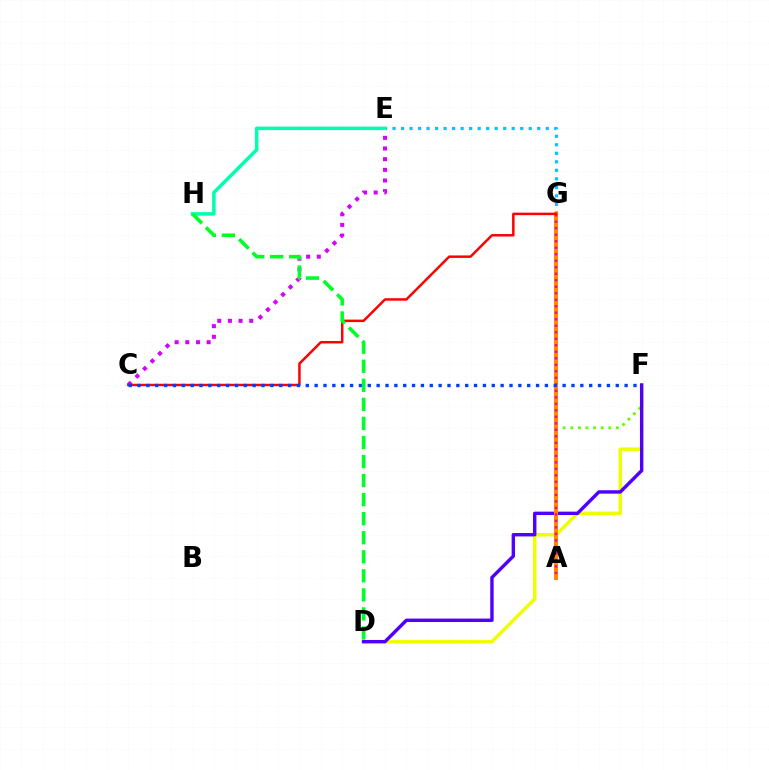{('A', 'F'): [{'color': '#66ff00', 'line_style': 'dotted', 'thickness': 2.06}], ('D', 'F'): [{'color': '#eeff00', 'line_style': 'solid', 'thickness': 2.5}, {'color': '#4f00ff', 'line_style': 'solid', 'thickness': 2.45}], ('E', 'G'): [{'color': '#00c7ff', 'line_style': 'dotted', 'thickness': 2.31}], ('A', 'G'): [{'color': '#ff8800', 'line_style': 'solid', 'thickness': 2.91}, {'color': '#ff00a0', 'line_style': 'dotted', 'thickness': 1.77}], ('C', 'E'): [{'color': '#d600ff', 'line_style': 'dotted', 'thickness': 2.9}], ('C', 'G'): [{'color': '#ff0000', 'line_style': 'solid', 'thickness': 1.79}], ('C', 'F'): [{'color': '#003fff', 'line_style': 'dotted', 'thickness': 2.41}], ('E', 'H'): [{'color': '#00ffaf', 'line_style': 'solid', 'thickness': 2.54}], ('D', 'H'): [{'color': '#00ff27', 'line_style': 'dashed', 'thickness': 2.59}]}